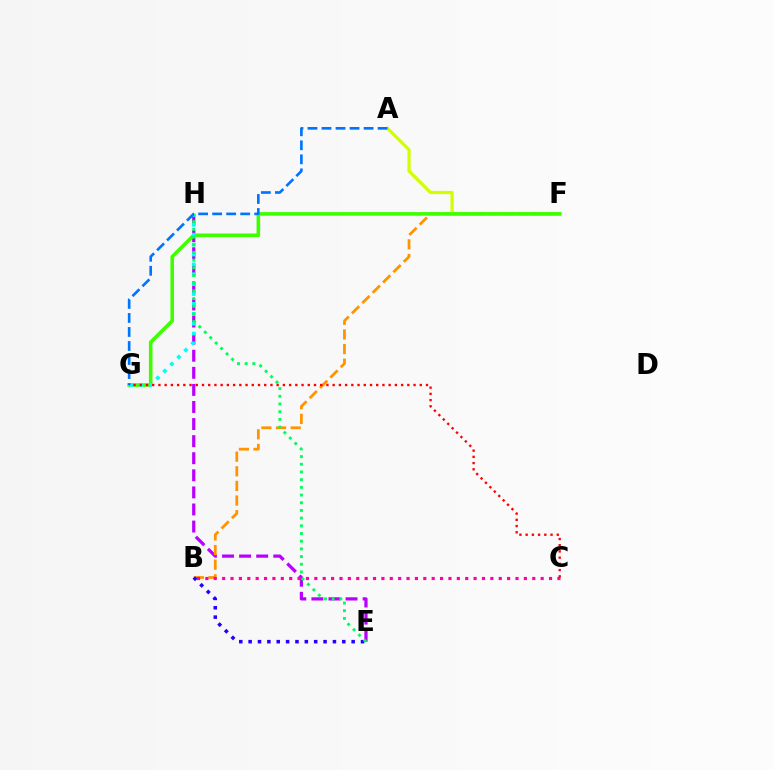{('E', 'H'): [{'color': '#b900ff', 'line_style': 'dashed', 'thickness': 2.32}, {'color': '#00ff5c', 'line_style': 'dotted', 'thickness': 2.09}], ('B', 'F'): [{'color': '#ff9400', 'line_style': 'dashed', 'thickness': 1.99}], ('B', 'E'): [{'color': '#2500ff', 'line_style': 'dotted', 'thickness': 2.54}], ('A', 'F'): [{'color': '#d1ff00', 'line_style': 'solid', 'thickness': 2.34}], ('F', 'G'): [{'color': '#3dff00', 'line_style': 'solid', 'thickness': 2.58}], ('G', 'H'): [{'color': '#00fff6', 'line_style': 'dotted', 'thickness': 2.69}], ('B', 'C'): [{'color': '#ff00ac', 'line_style': 'dotted', 'thickness': 2.28}], ('A', 'G'): [{'color': '#0074ff', 'line_style': 'dashed', 'thickness': 1.91}], ('C', 'G'): [{'color': '#ff0000', 'line_style': 'dotted', 'thickness': 1.69}]}